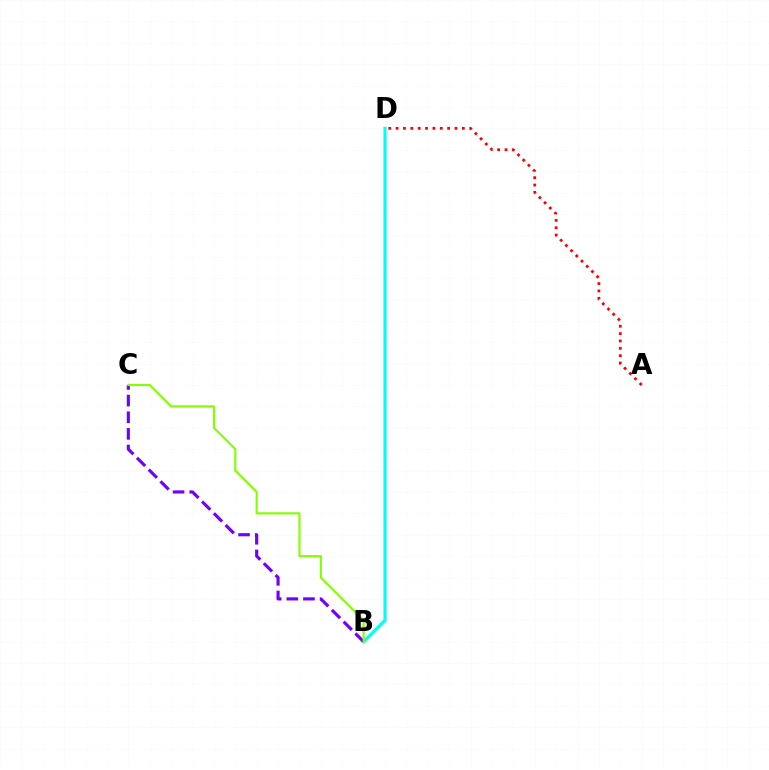{('B', 'D'): [{'color': '#00fff6', 'line_style': 'solid', 'thickness': 2.25}], ('A', 'D'): [{'color': '#ff0000', 'line_style': 'dotted', 'thickness': 2.0}], ('B', 'C'): [{'color': '#7200ff', 'line_style': 'dashed', 'thickness': 2.26}, {'color': '#84ff00', 'line_style': 'solid', 'thickness': 1.54}]}